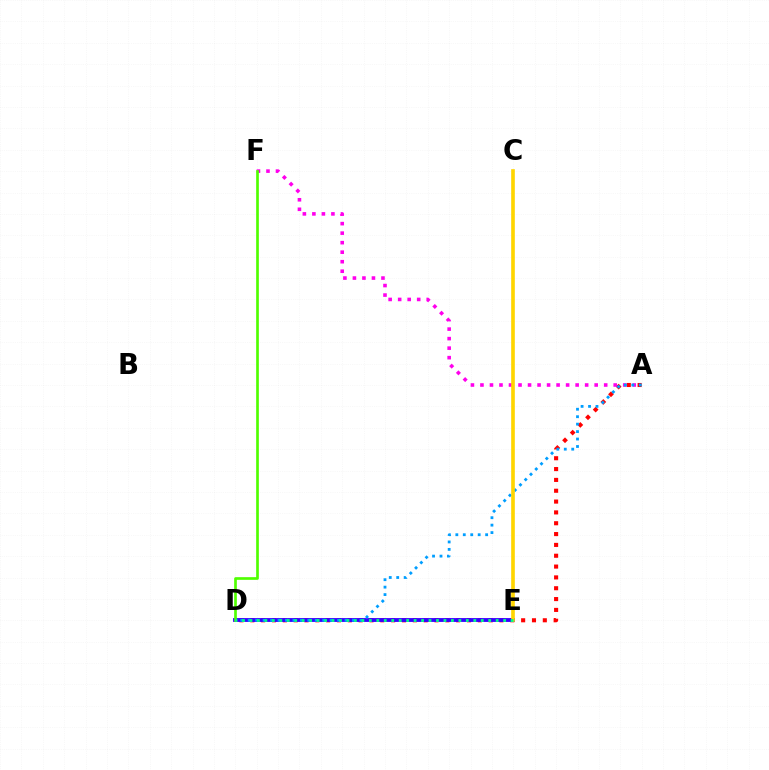{('A', 'D'): [{'color': '#ff0000', 'line_style': 'dotted', 'thickness': 2.94}, {'color': '#009eff', 'line_style': 'dotted', 'thickness': 2.02}], ('A', 'F'): [{'color': '#ff00ed', 'line_style': 'dotted', 'thickness': 2.59}], ('D', 'E'): [{'color': '#3700ff', 'line_style': 'solid', 'thickness': 2.76}, {'color': '#00ff86', 'line_style': 'dotted', 'thickness': 2.03}], ('D', 'F'): [{'color': '#4fff00', 'line_style': 'solid', 'thickness': 1.93}], ('C', 'E'): [{'color': '#ffd500', 'line_style': 'solid', 'thickness': 2.63}]}